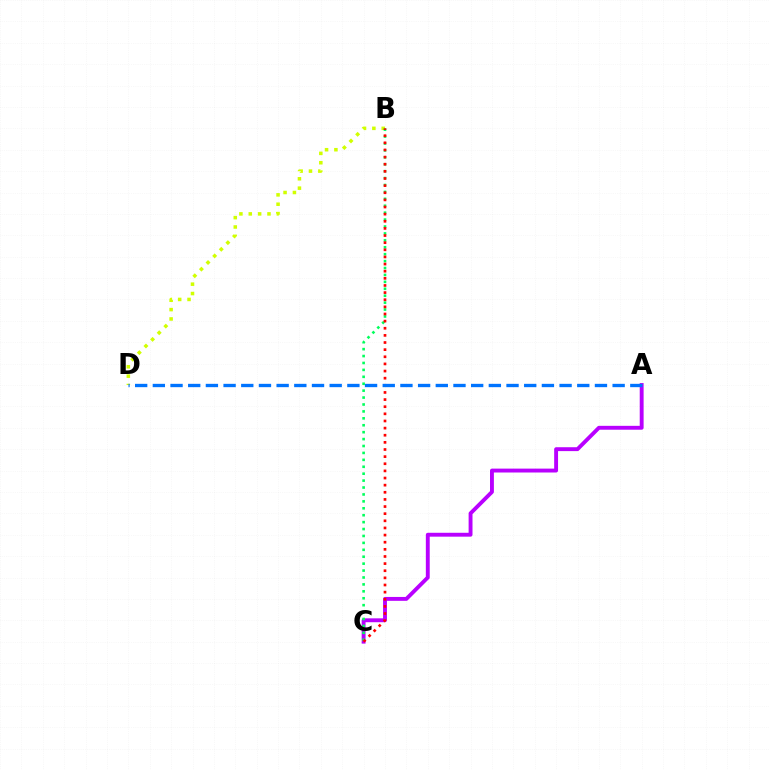{('A', 'C'): [{'color': '#b900ff', 'line_style': 'solid', 'thickness': 2.8}], ('B', 'D'): [{'color': '#d1ff00', 'line_style': 'dotted', 'thickness': 2.54}], ('B', 'C'): [{'color': '#00ff5c', 'line_style': 'dotted', 'thickness': 1.88}, {'color': '#ff0000', 'line_style': 'dotted', 'thickness': 1.94}], ('A', 'D'): [{'color': '#0074ff', 'line_style': 'dashed', 'thickness': 2.4}]}